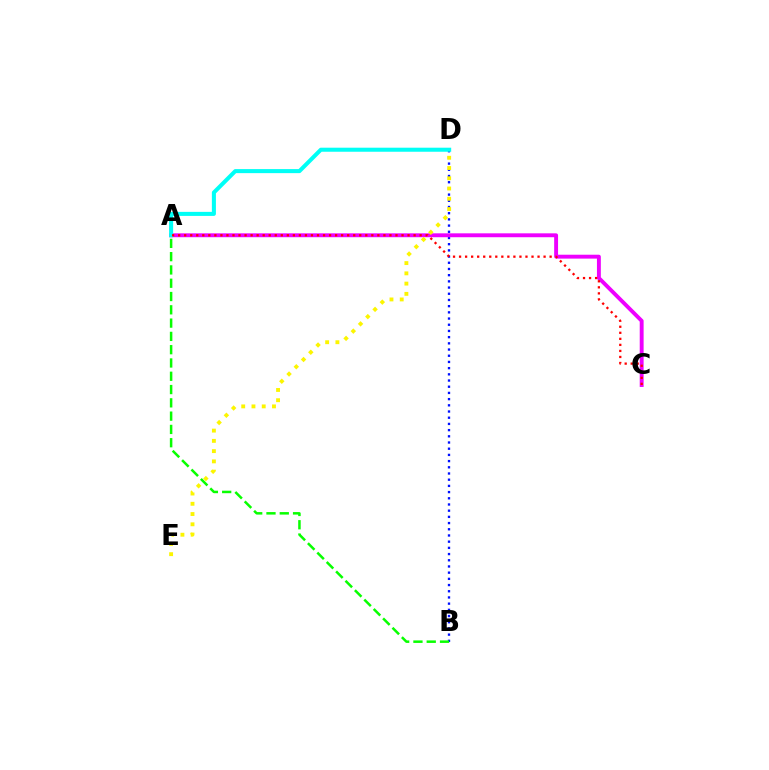{('B', 'D'): [{'color': '#0010ff', 'line_style': 'dotted', 'thickness': 1.68}], ('A', 'C'): [{'color': '#ee00ff', 'line_style': 'solid', 'thickness': 2.8}, {'color': '#ff0000', 'line_style': 'dotted', 'thickness': 1.64}], ('D', 'E'): [{'color': '#fcf500', 'line_style': 'dotted', 'thickness': 2.79}], ('A', 'D'): [{'color': '#00fff6', 'line_style': 'solid', 'thickness': 2.91}], ('A', 'B'): [{'color': '#08ff00', 'line_style': 'dashed', 'thickness': 1.81}]}